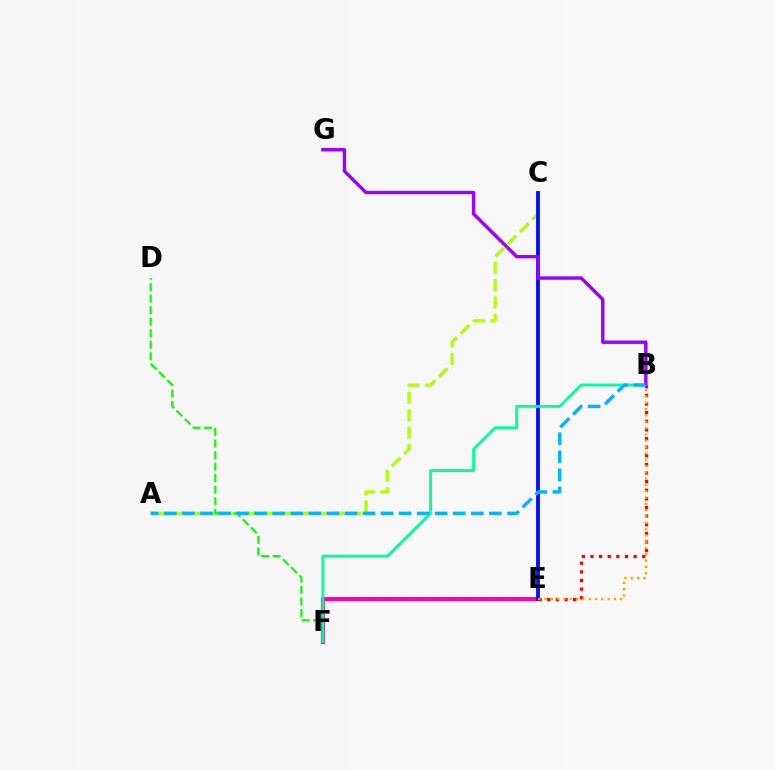{('A', 'C'): [{'color': '#b3ff00', 'line_style': 'dashed', 'thickness': 2.36}], ('D', 'F'): [{'color': '#08ff00', 'line_style': 'dashed', 'thickness': 1.57}], ('E', 'F'): [{'color': '#ff00bd', 'line_style': 'solid', 'thickness': 2.96}], ('C', 'E'): [{'color': '#0010ff', 'line_style': 'solid', 'thickness': 2.76}], ('B', 'F'): [{'color': '#00ff9d', 'line_style': 'solid', 'thickness': 2.05}], ('B', 'E'): [{'color': '#ff0000', 'line_style': 'dotted', 'thickness': 2.34}, {'color': '#ffa500', 'line_style': 'dotted', 'thickness': 1.72}], ('B', 'G'): [{'color': '#9b00ff', 'line_style': 'solid', 'thickness': 2.44}], ('A', 'B'): [{'color': '#00b5ff', 'line_style': 'dashed', 'thickness': 2.45}]}